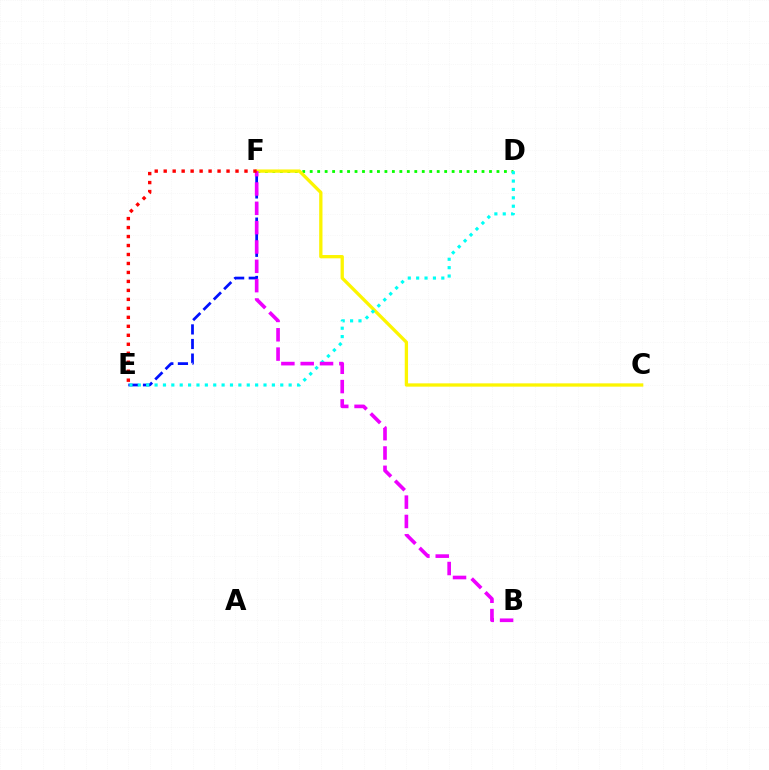{('E', 'F'): [{'color': '#0010ff', 'line_style': 'dashed', 'thickness': 1.98}, {'color': '#ff0000', 'line_style': 'dotted', 'thickness': 2.44}], ('D', 'F'): [{'color': '#08ff00', 'line_style': 'dotted', 'thickness': 2.03}], ('C', 'F'): [{'color': '#fcf500', 'line_style': 'solid', 'thickness': 2.37}], ('D', 'E'): [{'color': '#00fff6', 'line_style': 'dotted', 'thickness': 2.28}], ('B', 'F'): [{'color': '#ee00ff', 'line_style': 'dashed', 'thickness': 2.63}]}